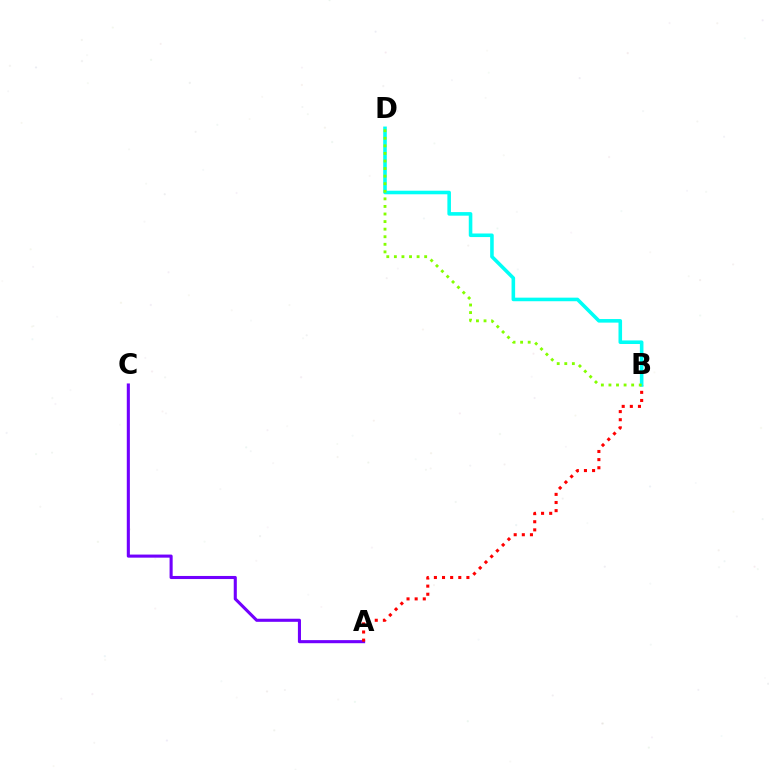{('A', 'C'): [{'color': '#7200ff', 'line_style': 'solid', 'thickness': 2.22}], ('A', 'B'): [{'color': '#ff0000', 'line_style': 'dotted', 'thickness': 2.21}], ('B', 'D'): [{'color': '#00fff6', 'line_style': 'solid', 'thickness': 2.57}, {'color': '#84ff00', 'line_style': 'dotted', 'thickness': 2.06}]}